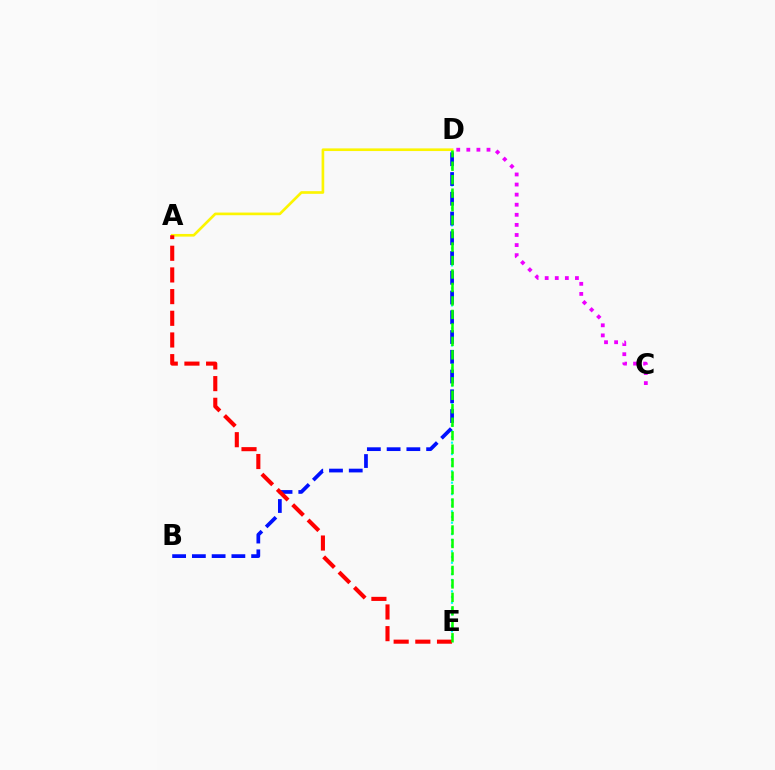{('D', 'E'): [{'color': '#00fff6', 'line_style': 'dotted', 'thickness': 1.55}, {'color': '#08ff00', 'line_style': 'dashed', 'thickness': 1.83}], ('A', 'D'): [{'color': '#fcf500', 'line_style': 'solid', 'thickness': 1.92}], ('B', 'D'): [{'color': '#0010ff', 'line_style': 'dashed', 'thickness': 2.68}], ('A', 'E'): [{'color': '#ff0000', 'line_style': 'dashed', 'thickness': 2.94}], ('C', 'D'): [{'color': '#ee00ff', 'line_style': 'dotted', 'thickness': 2.74}]}